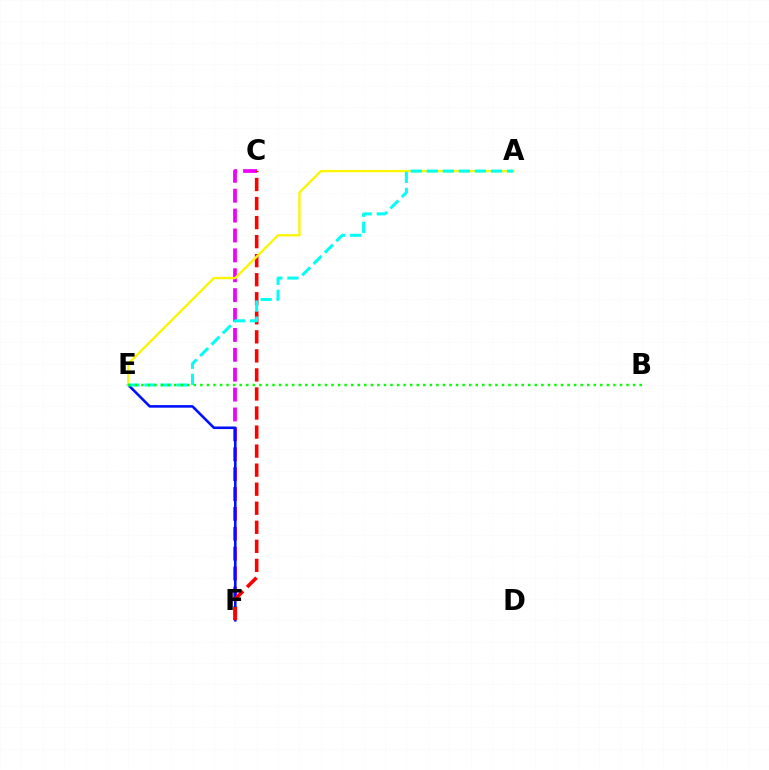{('C', 'F'): [{'color': '#ee00ff', 'line_style': 'dashed', 'thickness': 2.7}, {'color': '#ff0000', 'line_style': 'dashed', 'thickness': 2.59}], ('E', 'F'): [{'color': '#0010ff', 'line_style': 'solid', 'thickness': 1.86}], ('A', 'E'): [{'color': '#fcf500', 'line_style': 'solid', 'thickness': 1.68}, {'color': '#00fff6', 'line_style': 'dashed', 'thickness': 2.18}], ('B', 'E'): [{'color': '#08ff00', 'line_style': 'dotted', 'thickness': 1.78}]}